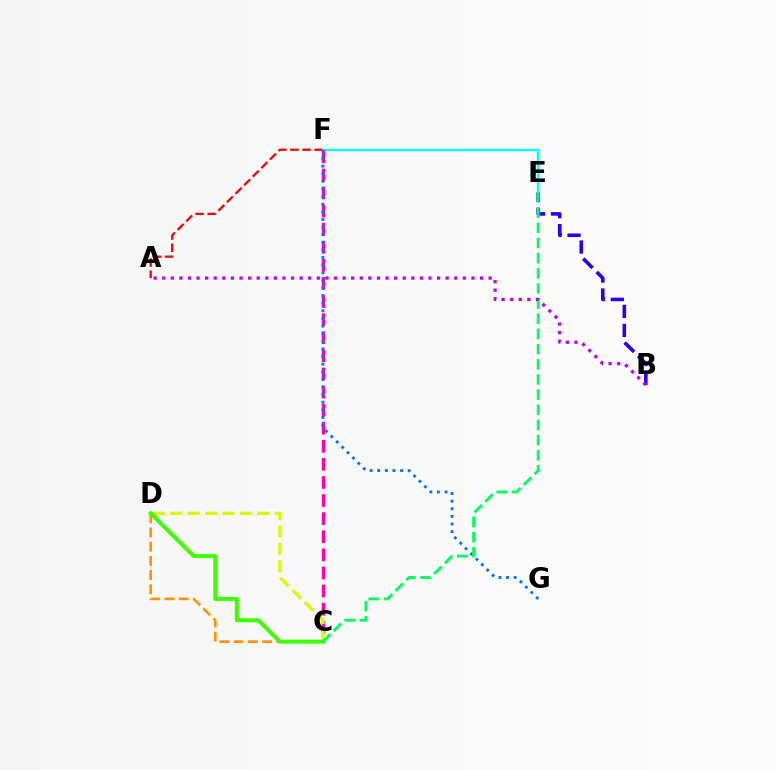{('B', 'E'): [{'color': '#2500ff', 'line_style': 'dashed', 'thickness': 2.58}], ('A', 'F'): [{'color': '#ff0000', 'line_style': 'dashed', 'thickness': 1.65}], ('E', 'F'): [{'color': '#00fff6', 'line_style': 'solid', 'thickness': 1.68}], ('C', 'F'): [{'color': '#ff00ac', 'line_style': 'dashed', 'thickness': 2.46}], ('F', 'G'): [{'color': '#0074ff', 'line_style': 'dotted', 'thickness': 2.07}], ('C', 'D'): [{'color': '#ff9400', 'line_style': 'dashed', 'thickness': 1.93}, {'color': '#d1ff00', 'line_style': 'dashed', 'thickness': 2.37}, {'color': '#3dff00', 'line_style': 'solid', 'thickness': 2.87}], ('C', 'E'): [{'color': '#00ff5c', 'line_style': 'dashed', 'thickness': 2.06}], ('A', 'B'): [{'color': '#b900ff', 'line_style': 'dotted', 'thickness': 2.33}]}